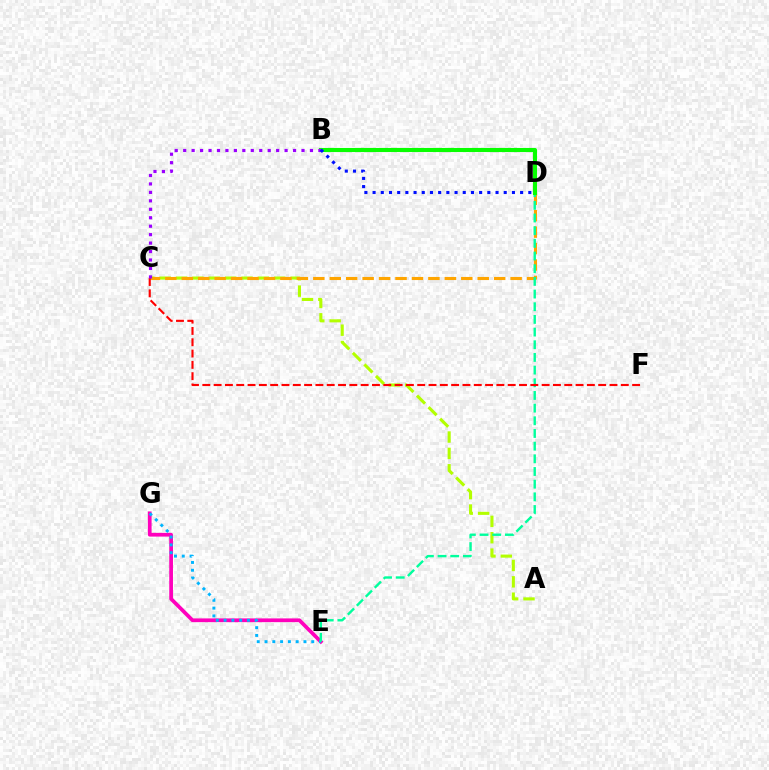{('A', 'C'): [{'color': '#b3ff00', 'line_style': 'dashed', 'thickness': 2.22}], ('C', 'D'): [{'color': '#ffa500', 'line_style': 'dashed', 'thickness': 2.23}], ('E', 'G'): [{'color': '#ff00bd', 'line_style': 'solid', 'thickness': 2.69}, {'color': '#00b5ff', 'line_style': 'dotted', 'thickness': 2.12}], ('D', 'E'): [{'color': '#00ff9d', 'line_style': 'dashed', 'thickness': 1.72}], ('C', 'F'): [{'color': '#ff0000', 'line_style': 'dashed', 'thickness': 1.54}], ('B', 'D'): [{'color': '#08ff00', 'line_style': 'solid', 'thickness': 2.95}, {'color': '#0010ff', 'line_style': 'dotted', 'thickness': 2.23}], ('B', 'C'): [{'color': '#9b00ff', 'line_style': 'dotted', 'thickness': 2.3}]}